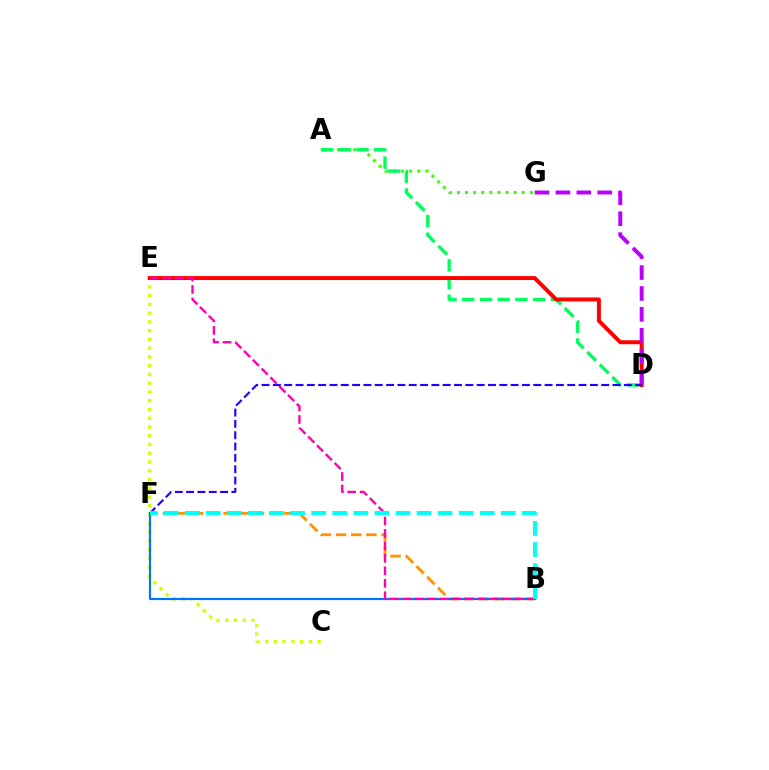{('B', 'F'): [{'color': '#ff9400', 'line_style': 'dashed', 'thickness': 2.06}, {'color': '#0074ff', 'line_style': 'solid', 'thickness': 1.57}, {'color': '#00fff6', 'line_style': 'dashed', 'thickness': 2.86}], ('A', 'G'): [{'color': '#3dff00', 'line_style': 'dotted', 'thickness': 2.2}], ('C', 'E'): [{'color': '#d1ff00', 'line_style': 'dotted', 'thickness': 2.38}], ('A', 'D'): [{'color': '#00ff5c', 'line_style': 'dashed', 'thickness': 2.41}], ('D', 'E'): [{'color': '#ff0000', 'line_style': 'solid', 'thickness': 2.85}], ('D', 'G'): [{'color': '#b900ff', 'line_style': 'dashed', 'thickness': 2.84}], ('B', 'E'): [{'color': '#ff00ac', 'line_style': 'dashed', 'thickness': 1.69}], ('D', 'F'): [{'color': '#2500ff', 'line_style': 'dashed', 'thickness': 1.54}]}